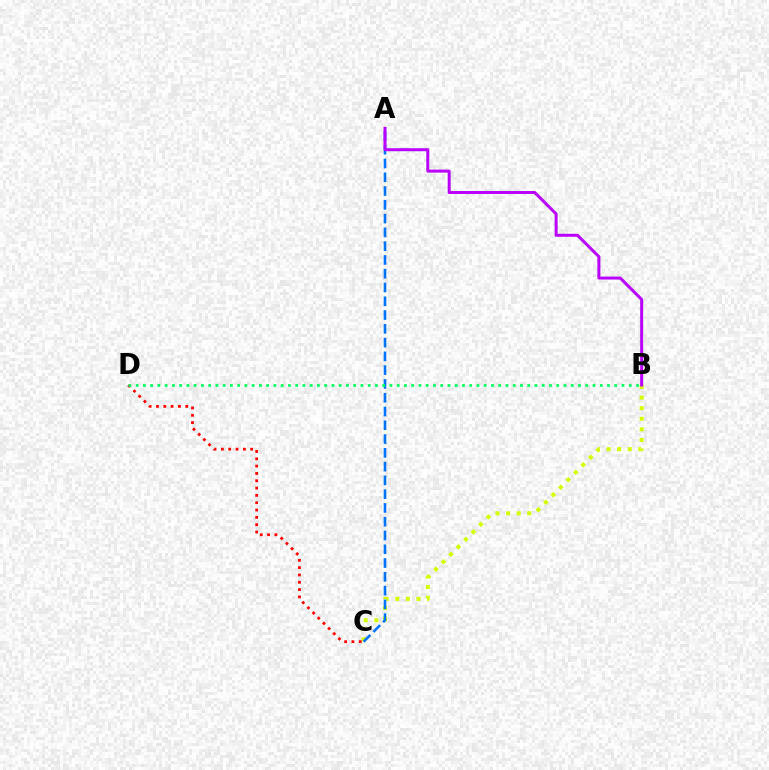{('B', 'C'): [{'color': '#d1ff00', 'line_style': 'dotted', 'thickness': 2.88}], ('A', 'C'): [{'color': '#0074ff', 'line_style': 'dashed', 'thickness': 1.87}], ('A', 'B'): [{'color': '#b900ff', 'line_style': 'solid', 'thickness': 2.15}], ('C', 'D'): [{'color': '#ff0000', 'line_style': 'dotted', 'thickness': 1.99}], ('B', 'D'): [{'color': '#00ff5c', 'line_style': 'dotted', 'thickness': 1.97}]}